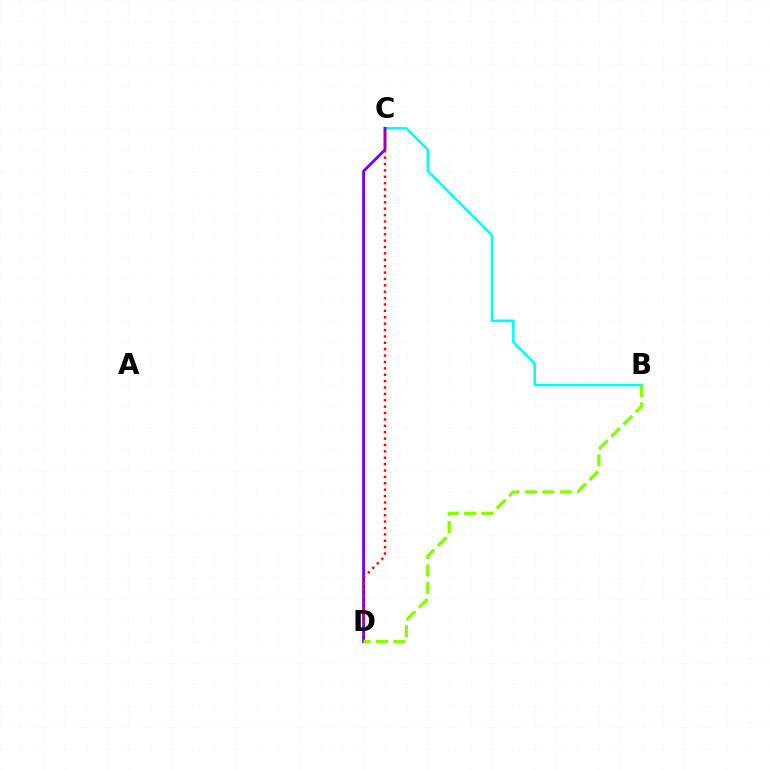{('B', 'C'): [{'color': '#00fff6', 'line_style': 'solid', 'thickness': 1.82}], ('C', 'D'): [{'color': '#7200ff', 'line_style': 'solid', 'thickness': 2.08}, {'color': '#ff0000', 'line_style': 'dotted', 'thickness': 1.74}], ('B', 'D'): [{'color': '#84ff00', 'line_style': 'dashed', 'thickness': 2.36}]}